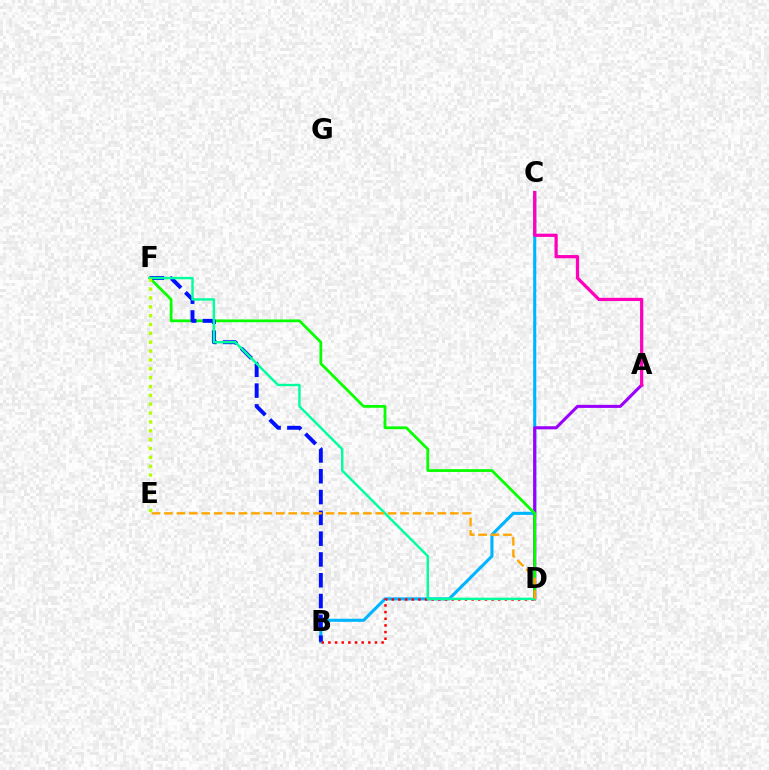{('B', 'C'): [{'color': '#00b5ff', 'line_style': 'solid', 'thickness': 2.23}], ('A', 'D'): [{'color': '#9b00ff', 'line_style': 'solid', 'thickness': 2.2}], ('A', 'C'): [{'color': '#ff00bd', 'line_style': 'solid', 'thickness': 2.32}], ('D', 'F'): [{'color': '#08ff00', 'line_style': 'solid', 'thickness': 1.99}, {'color': '#00ff9d', 'line_style': 'solid', 'thickness': 1.75}], ('B', 'F'): [{'color': '#0010ff', 'line_style': 'dashed', 'thickness': 2.83}], ('B', 'D'): [{'color': '#ff0000', 'line_style': 'dotted', 'thickness': 1.81}], ('D', 'E'): [{'color': '#ffa500', 'line_style': 'dashed', 'thickness': 1.69}], ('E', 'F'): [{'color': '#b3ff00', 'line_style': 'dotted', 'thickness': 2.41}]}